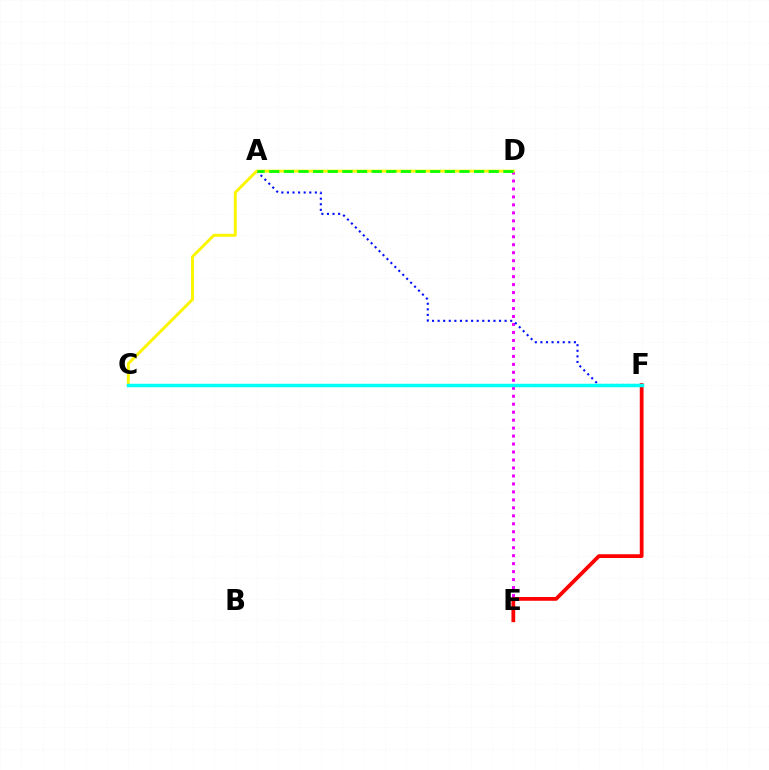{('D', 'E'): [{'color': '#ee00ff', 'line_style': 'dotted', 'thickness': 2.17}], ('A', 'F'): [{'color': '#0010ff', 'line_style': 'dotted', 'thickness': 1.52}], ('E', 'F'): [{'color': '#ff0000', 'line_style': 'solid', 'thickness': 2.71}], ('C', 'D'): [{'color': '#fcf500', 'line_style': 'solid', 'thickness': 2.1}], ('A', 'D'): [{'color': '#08ff00', 'line_style': 'dashed', 'thickness': 1.99}], ('C', 'F'): [{'color': '#00fff6', 'line_style': 'solid', 'thickness': 2.5}]}